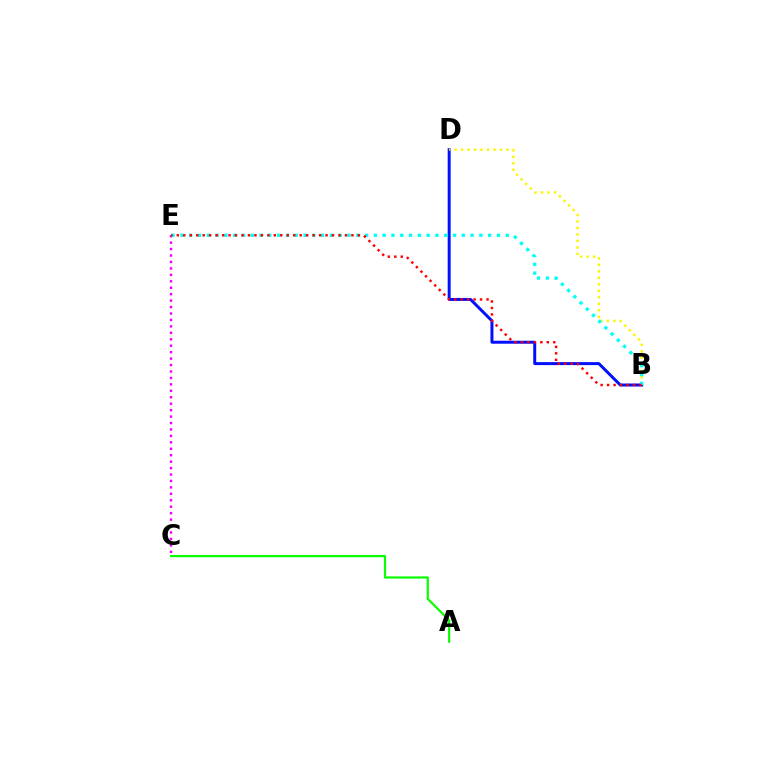{('C', 'E'): [{'color': '#ee00ff', 'line_style': 'dotted', 'thickness': 1.75}], ('B', 'D'): [{'color': '#0010ff', 'line_style': 'solid', 'thickness': 2.15}, {'color': '#fcf500', 'line_style': 'dotted', 'thickness': 1.76}], ('B', 'E'): [{'color': '#00fff6', 'line_style': 'dotted', 'thickness': 2.39}, {'color': '#ff0000', 'line_style': 'dotted', 'thickness': 1.76}], ('A', 'C'): [{'color': '#08ff00', 'line_style': 'solid', 'thickness': 1.58}]}